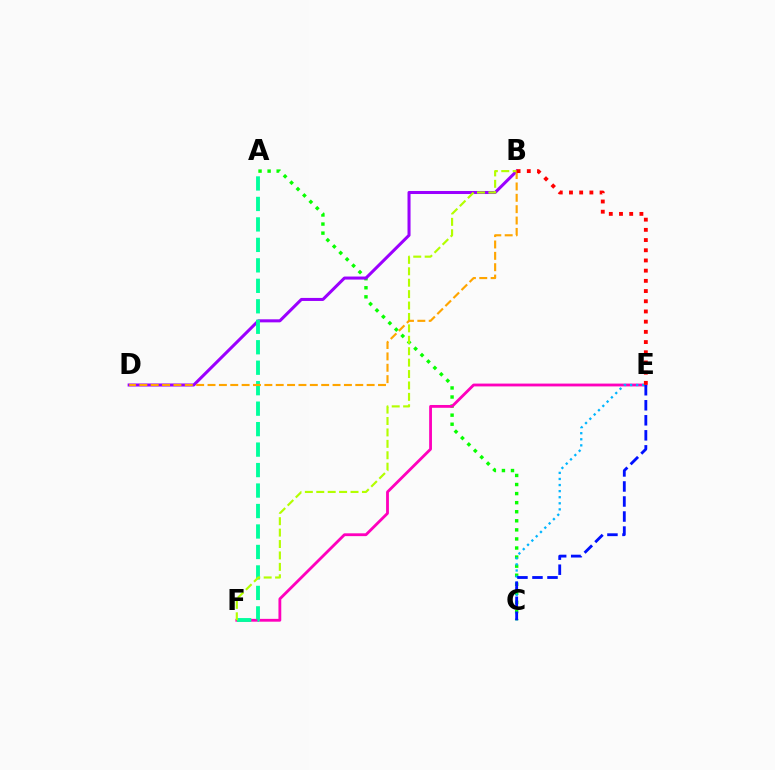{('A', 'C'): [{'color': '#08ff00', 'line_style': 'dotted', 'thickness': 2.46}], ('E', 'F'): [{'color': '#ff00bd', 'line_style': 'solid', 'thickness': 2.03}], ('B', 'D'): [{'color': '#9b00ff', 'line_style': 'solid', 'thickness': 2.19}, {'color': '#ffa500', 'line_style': 'dashed', 'thickness': 1.54}], ('C', 'E'): [{'color': '#00b5ff', 'line_style': 'dotted', 'thickness': 1.65}, {'color': '#0010ff', 'line_style': 'dashed', 'thickness': 2.04}], ('A', 'F'): [{'color': '#00ff9d', 'line_style': 'dashed', 'thickness': 2.78}], ('B', 'F'): [{'color': '#b3ff00', 'line_style': 'dashed', 'thickness': 1.55}], ('B', 'E'): [{'color': '#ff0000', 'line_style': 'dotted', 'thickness': 2.77}]}